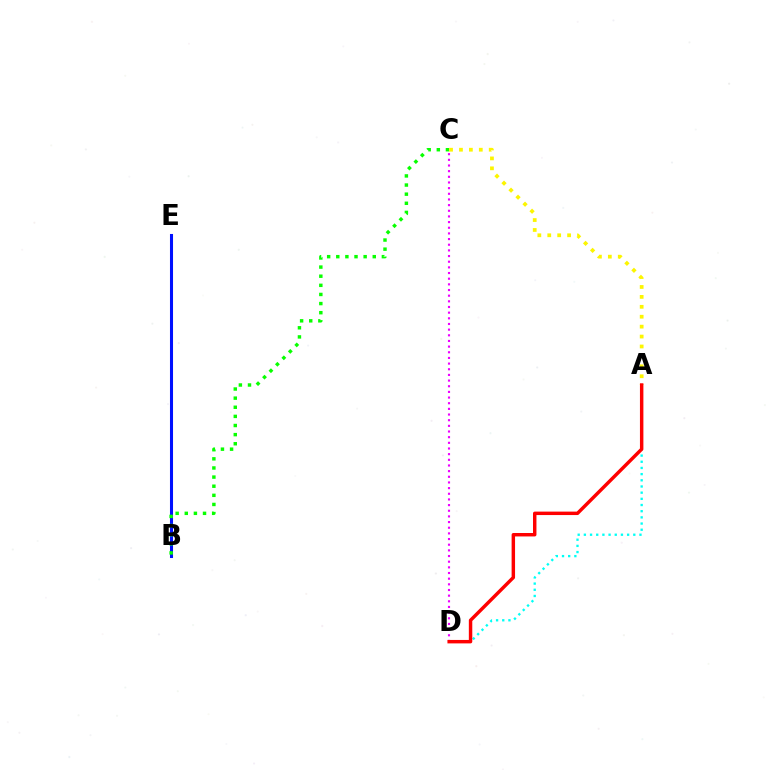{('C', 'D'): [{'color': '#ee00ff', 'line_style': 'dotted', 'thickness': 1.54}], ('A', 'D'): [{'color': '#00fff6', 'line_style': 'dotted', 'thickness': 1.68}, {'color': '#ff0000', 'line_style': 'solid', 'thickness': 2.48}], ('B', 'E'): [{'color': '#0010ff', 'line_style': 'solid', 'thickness': 2.2}], ('B', 'C'): [{'color': '#08ff00', 'line_style': 'dotted', 'thickness': 2.48}], ('A', 'C'): [{'color': '#fcf500', 'line_style': 'dotted', 'thickness': 2.7}]}